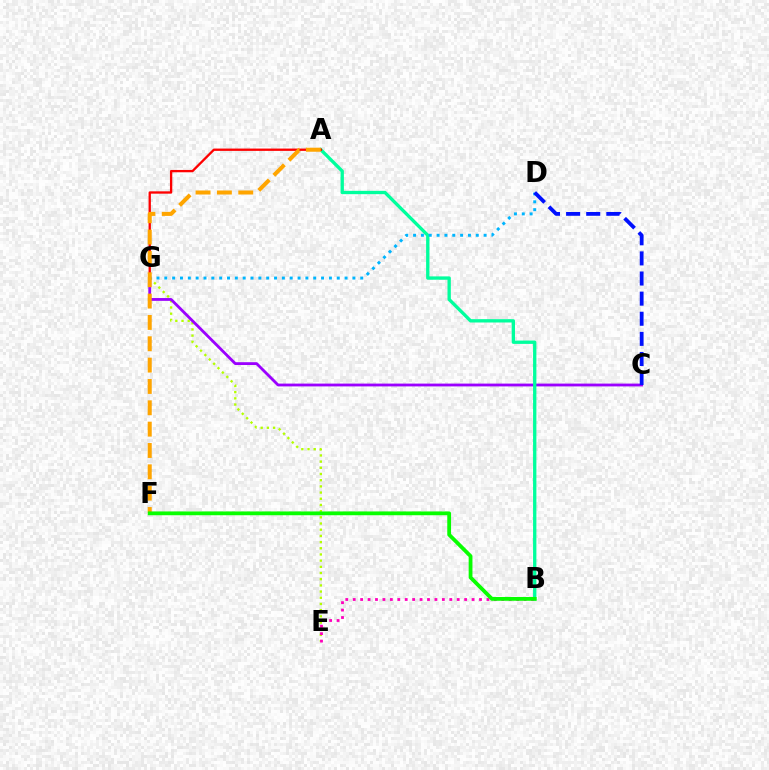{('E', 'G'): [{'color': '#b3ff00', 'line_style': 'dotted', 'thickness': 1.68}], ('B', 'E'): [{'color': '#ff00bd', 'line_style': 'dotted', 'thickness': 2.02}], ('C', 'G'): [{'color': '#9b00ff', 'line_style': 'solid', 'thickness': 2.03}], ('A', 'B'): [{'color': '#00ff9d', 'line_style': 'solid', 'thickness': 2.4}], ('A', 'G'): [{'color': '#ff0000', 'line_style': 'solid', 'thickness': 1.67}], ('D', 'G'): [{'color': '#00b5ff', 'line_style': 'dotted', 'thickness': 2.13}], ('A', 'F'): [{'color': '#ffa500', 'line_style': 'dashed', 'thickness': 2.9}], ('B', 'F'): [{'color': '#08ff00', 'line_style': 'solid', 'thickness': 2.73}], ('C', 'D'): [{'color': '#0010ff', 'line_style': 'dashed', 'thickness': 2.73}]}